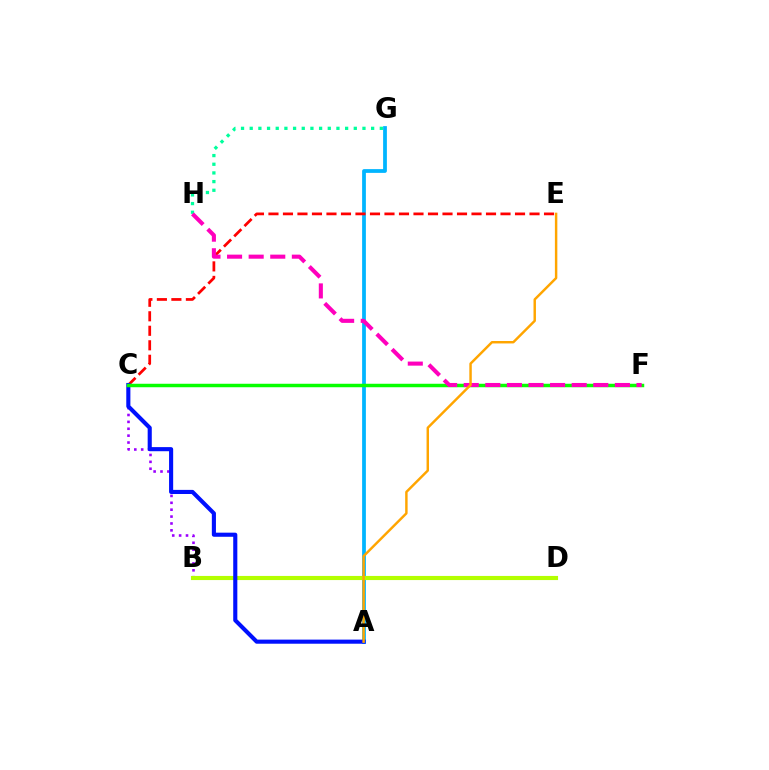{('A', 'G'): [{'color': '#00b5ff', 'line_style': 'solid', 'thickness': 2.71}], ('G', 'H'): [{'color': '#00ff9d', 'line_style': 'dotted', 'thickness': 2.36}], ('B', 'C'): [{'color': '#9b00ff', 'line_style': 'dotted', 'thickness': 1.87}], ('B', 'D'): [{'color': '#b3ff00', 'line_style': 'solid', 'thickness': 2.97}], ('C', 'E'): [{'color': '#ff0000', 'line_style': 'dashed', 'thickness': 1.97}], ('A', 'C'): [{'color': '#0010ff', 'line_style': 'solid', 'thickness': 2.96}], ('C', 'F'): [{'color': '#08ff00', 'line_style': 'solid', 'thickness': 2.5}], ('F', 'H'): [{'color': '#ff00bd', 'line_style': 'dashed', 'thickness': 2.93}], ('A', 'E'): [{'color': '#ffa500', 'line_style': 'solid', 'thickness': 1.76}]}